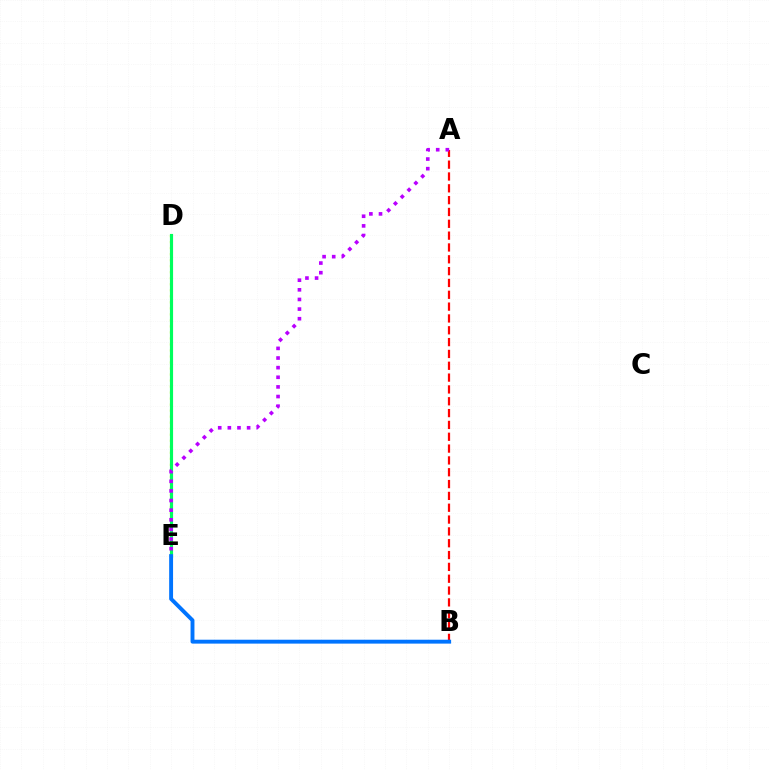{('D', 'E'): [{'color': '#d1ff00', 'line_style': 'dotted', 'thickness': 1.63}, {'color': '#00ff5c', 'line_style': 'solid', 'thickness': 2.27}], ('A', 'B'): [{'color': '#ff0000', 'line_style': 'dashed', 'thickness': 1.61}], ('B', 'E'): [{'color': '#0074ff', 'line_style': 'solid', 'thickness': 2.81}], ('A', 'E'): [{'color': '#b900ff', 'line_style': 'dotted', 'thickness': 2.62}]}